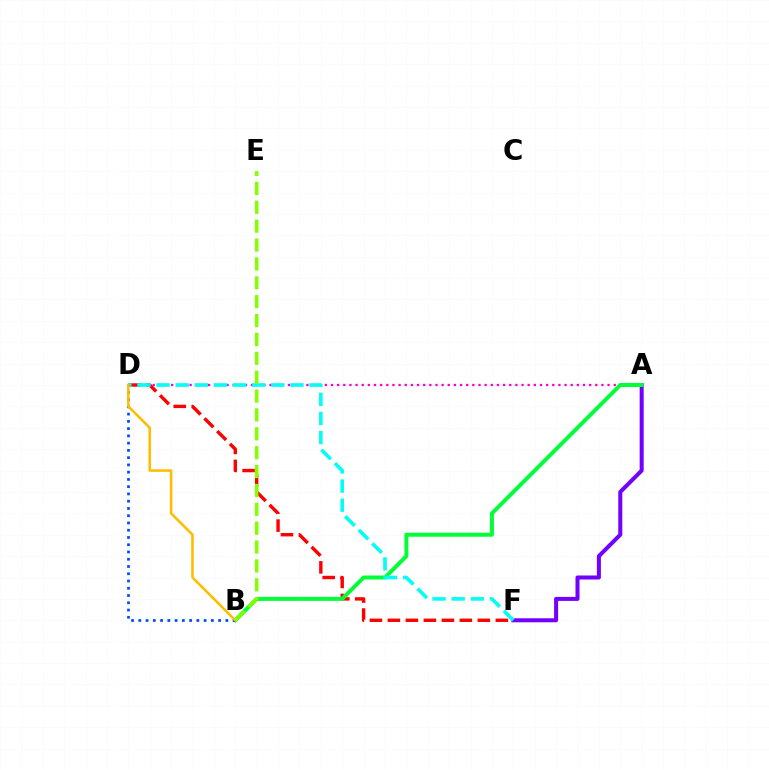{('A', 'D'): [{'color': '#ff00cf', 'line_style': 'dotted', 'thickness': 1.67}], ('A', 'F'): [{'color': '#7200ff', 'line_style': 'solid', 'thickness': 2.9}], ('D', 'F'): [{'color': '#ff0000', 'line_style': 'dashed', 'thickness': 2.44}, {'color': '#00fff6', 'line_style': 'dashed', 'thickness': 2.6}], ('A', 'B'): [{'color': '#00ff39', 'line_style': 'solid', 'thickness': 2.87}], ('B', 'D'): [{'color': '#004bff', 'line_style': 'dotted', 'thickness': 1.97}, {'color': '#ffbd00', 'line_style': 'solid', 'thickness': 1.85}], ('B', 'E'): [{'color': '#84ff00', 'line_style': 'dashed', 'thickness': 2.56}]}